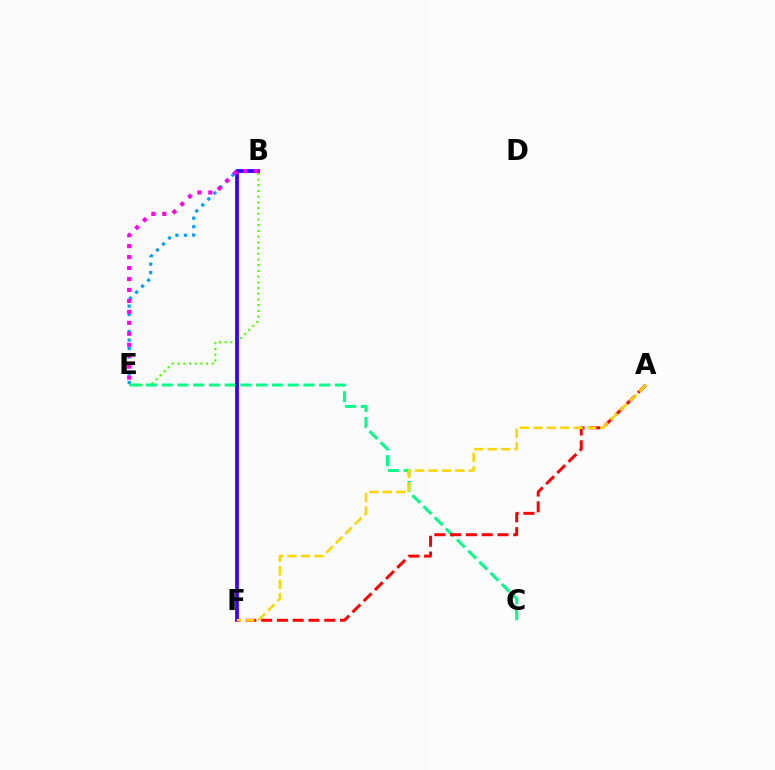{('B', 'E'): [{'color': '#4fff00', 'line_style': 'dotted', 'thickness': 1.55}, {'color': '#009eff', 'line_style': 'dotted', 'thickness': 2.31}, {'color': '#ff00ed', 'line_style': 'dotted', 'thickness': 2.98}], ('C', 'E'): [{'color': '#00ff86', 'line_style': 'dashed', 'thickness': 2.14}], ('B', 'F'): [{'color': '#3700ff', 'line_style': 'solid', 'thickness': 2.72}], ('A', 'F'): [{'color': '#ff0000', 'line_style': 'dashed', 'thickness': 2.14}, {'color': '#ffd500', 'line_style': 'dashed', 'thickness': 1.82}]}